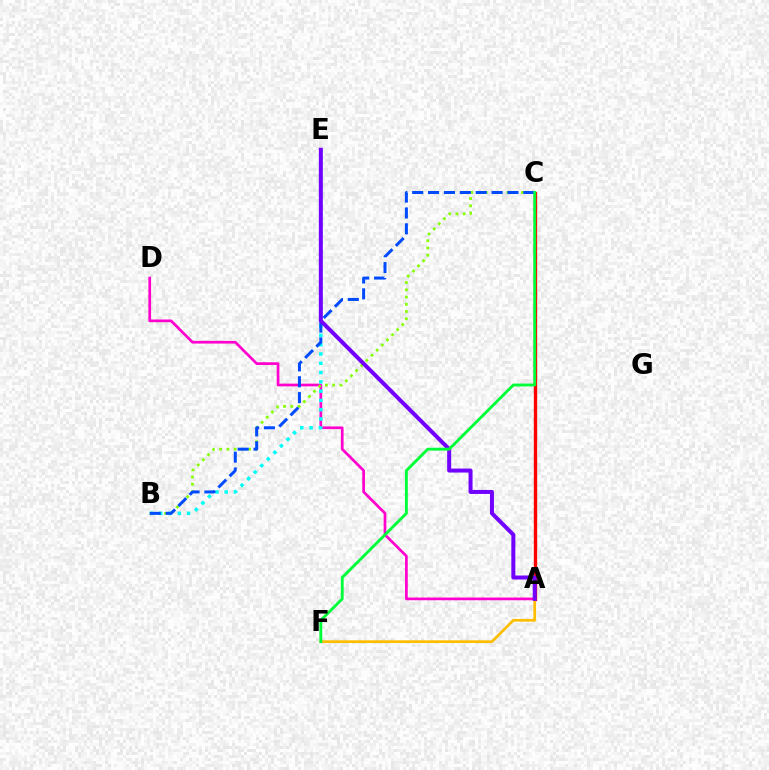{('A', 'D'): [{'color': '#ff00cf', 'line_style': 'solid', 'thickness': 1.95}], ('A', 'C'): [{'color': '#ff0000', 'line_style': 'solid', 'thickness': 2.42}], ('B', 'E'): [{'color': '#00fff6', 'line_style': 'dotted', 'thickness': 2.52}], ('B', 'C'): [{'color': '#84ff00', 'line_style': 'dotted', 'thickness': 1.97}, {'color': '#004bff', 'line_style': 'dashed', 'thickness': 2.16}], ('A', 'F'): [{'color': '#ffbd00', 'line_style': 'solid', 'thickness': 1.95}], ('A', 'E'): [{'color': '#7200ff', 'line_style': 'solid', 'thickness': 2.88}], ('C', 'F'): [{'color': '#00ff39', 'line_style': 'solid', 'thickness': 2.07}]}